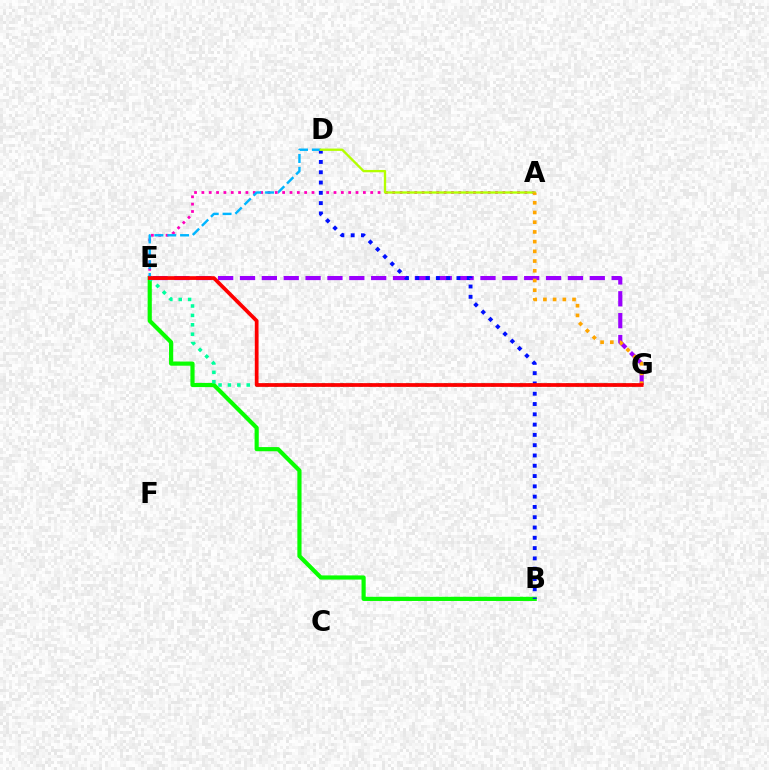{('A', 'E'): [{'color': '#ff00bd', 'line_style': 'dotted', 'thickness': 1.99}], ('E', 'G'): [{'color': '#9b00ff', 'line_style': 'dashed', 'thickness': 2.97}, {'color': '#00ff9d', 'line_style': 'dotted', 'thickness': 2.55}, {'color': '#ff0000', 'line_style': 'solid', 'thickness': 2.69}], ('B', 'E'): [{'color': '#08ff00', 'line_style': 'solid', 'thickness': 3.0}], ('B', 'D'): [{'color': '#0010ff', 'line_style': 'dotted', 'thickness': 2.8}], ('D', 'E'): [{'color': '#00b5ff', 'line_style': 'dashed', 'thickness': 1.74}], ('A', 'D'): [{'color': '#b3ff00', 'line_style': 'solid', 'thickness': 1.68}], ('A', 'G'): [{'color': '#ffa500', 'line_style': 'dotted', 'thickness': 2.64}]}